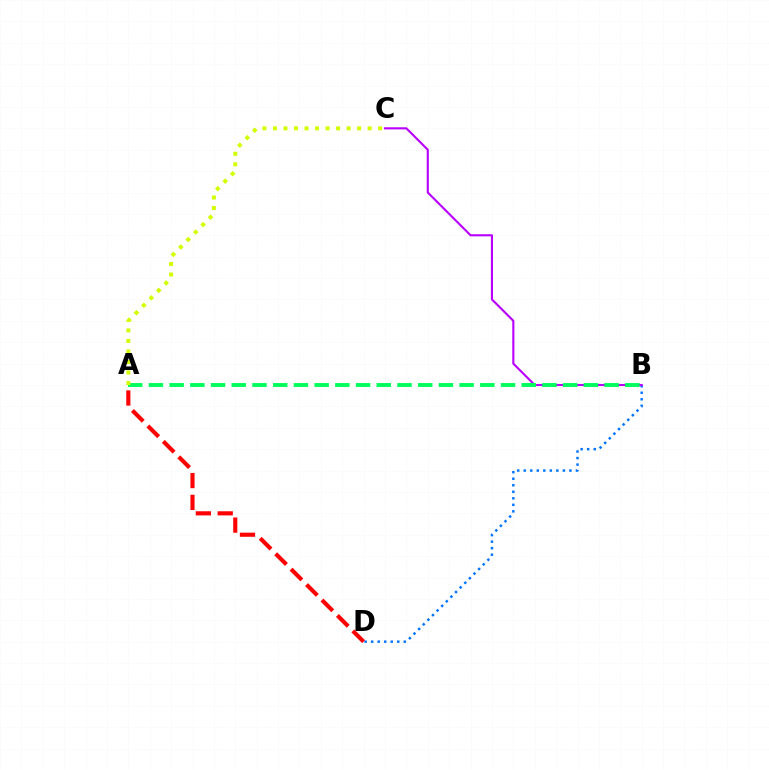{('B', 'D'): [{'color': '#0074ff', 'line_style': 'dotted', 'thickness': 1.77}], ('B', 'C'): [{'color': '#b900ff', 'line_style': 'solid', 'thickness': 1.52}], ('A', 'B'): [{'color': '#00ff5c', 'line_style': 'dashed', 'thickness': 2.81}], ('A', 'C'): [{'color': '#d1ff00', 'line_style': 'dotted', 'thickness': 2.86}], ('A', 'D'): [{'color': '#ff0000', 'line_style': 'dashed', 'thickness': 2.97}]}